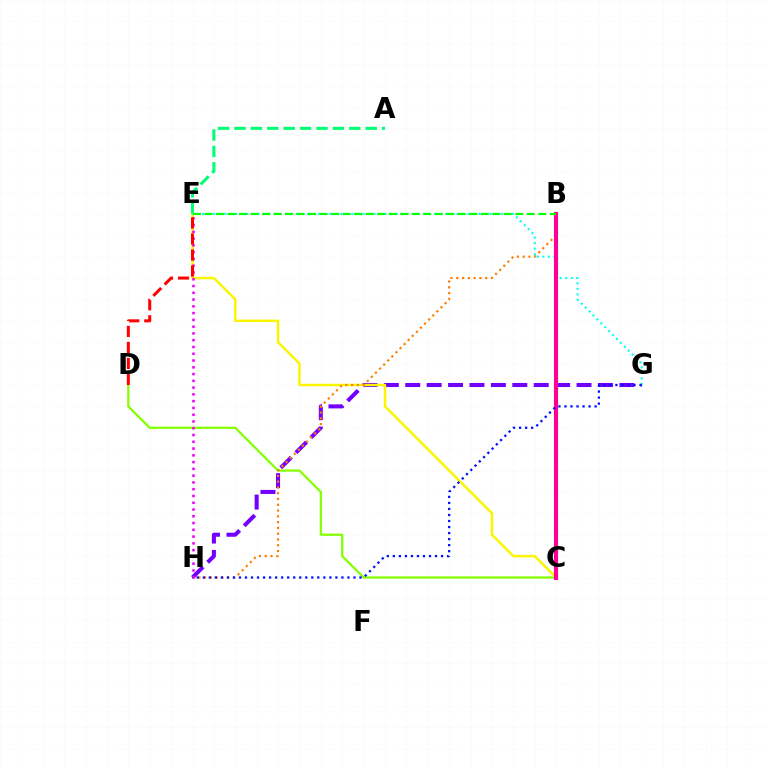{('C', 'D'): [{'color': '#84ff00', 'line_style': 'solid', 'thickness': 1.61}], ('B', 'C'): [{'color': '#008cff', 'line_style': 'dotted', 'thickness': 2.23}, {'color': '#ff0094', 'line_style': 'solid', 'thickness': 2.97}], ('G', 'H'): [{'color': '#7200ff', 'line_style': 'dashed', 'thickness': 2.91}, {'color': '#0010ff', 'line_style': 'dotted', 'thickness': 1.64}], ('C', 'E'): [{'color': '#fcf500', 'line_style': 'solid', 'thickness': 1.79}], ('B', 'H'): [{'color': '#ff7c00', 'line_style': 'dotted', 'thickness': 1.57}], ('E', 'G'): [{'color': '#00fff6', 'line_style': 'dotted', 'thickness': 1.5}], ('E', 'H'): [{'color': '#ee00ff', 'line_style': 'dotted', 'thickness': 1.84}], ('D', 'E'): [{'color': '#ff0000', 'line_style': 'dashed', 'thickness': 2.17}], ('B', 'E'): [{'color': '#08ff00', 'line_style': 'dashed', 'thickness': 1.56}], ('A', 'E'): [{'color': '#00ff74', 'line_style': 'dashed', 'thickness': 2.23}]}